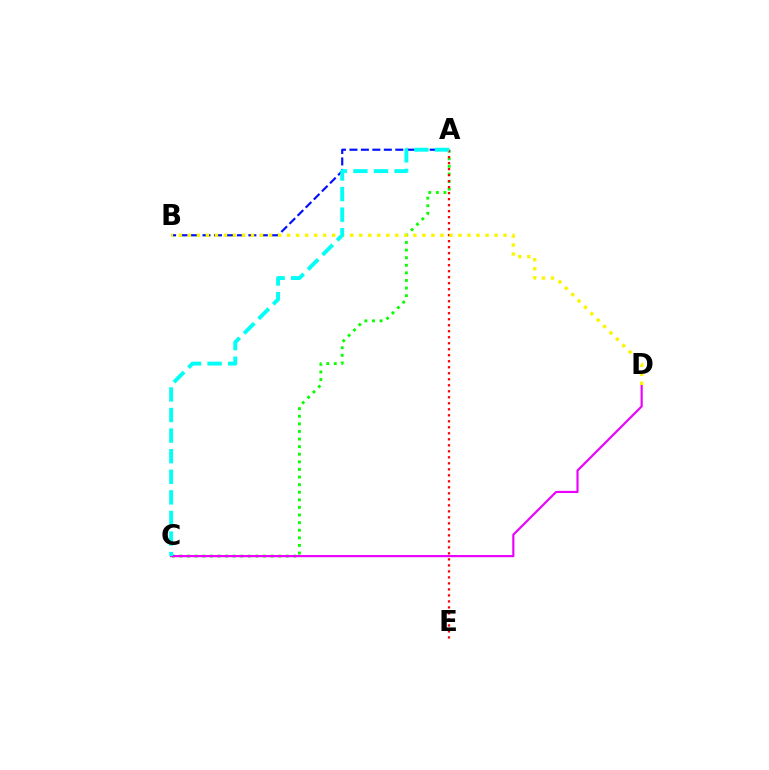{('A', 'B'): [{'color': '#0010ff', 'line_style': 'dashed', 'thickness': 1.56}], ('A', 'C'): [{'color': '#08ff00', 'line_style': 'dotted', 'thickness': 2.06}, {'color': '#00fff6', 'line_style': 'dashed', 'thickness': 2.8}], ('C', 'D'): [{'color': '#ee00ff', 'line_style': 'solid', 'thickness': 1.56}], ('A', 'E'): [{'color': '#ff0000', 'line_style': 'dotted', 'thickness': 1.63}], ('B', 'D'): [{'color': '#fcf500', 'line_style': 'dotted', 'thickness': 2.45}]}